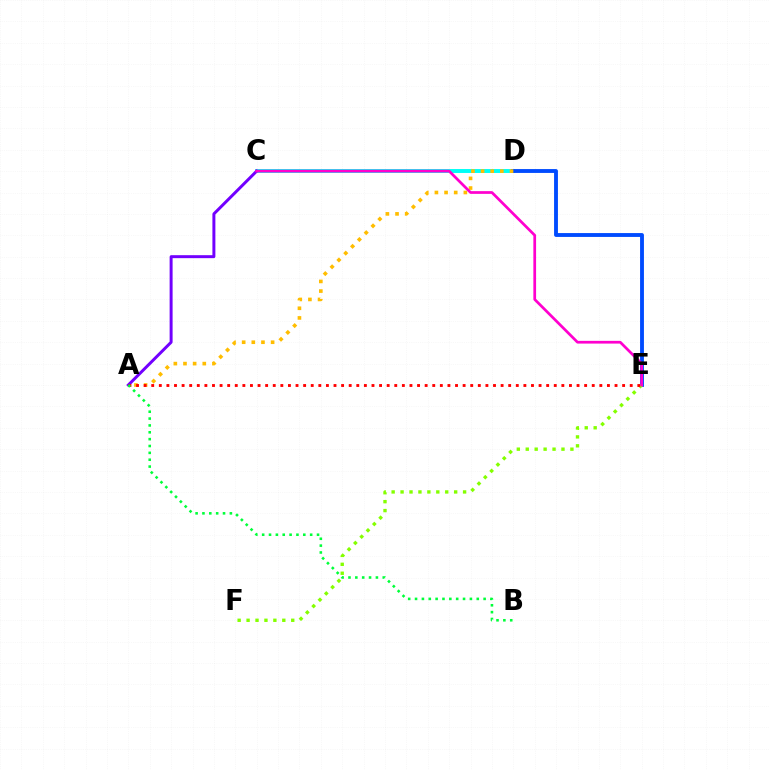{('C', 'D'): [{'color': '#00fff6', 'line_style': 'solid', 'thickness': 2.83}], ('D', 'E'): [{'color': '#004bff', 'line_style': 'solid', 'thickness': 2.78}], ('A', 'D'): [{'color': '#ffbd00', 'line_style': 'dotted', 'thickness': 2.62}], ('A', 'C'): [{'color': '#7200ff', 'line_style': 'solid', 'thickness': 2.14}], ('E', 'F'): [{'color': '#84ff00', 'line_style': 'dotted', 'thickness': 2.43}], ('A', 'E'): [{'color': '#ff0000', 'line_style': 'dotted', 'thickness': 2.06}], ('A', 'B'): [{'color': '#00ff39', 'line_style': 'dotted', 'thickness': 1.86}], ('C', 'E'): [{'color': '#ff00cf', 'line_style': 'solid', 'thickness': 1.96}]}